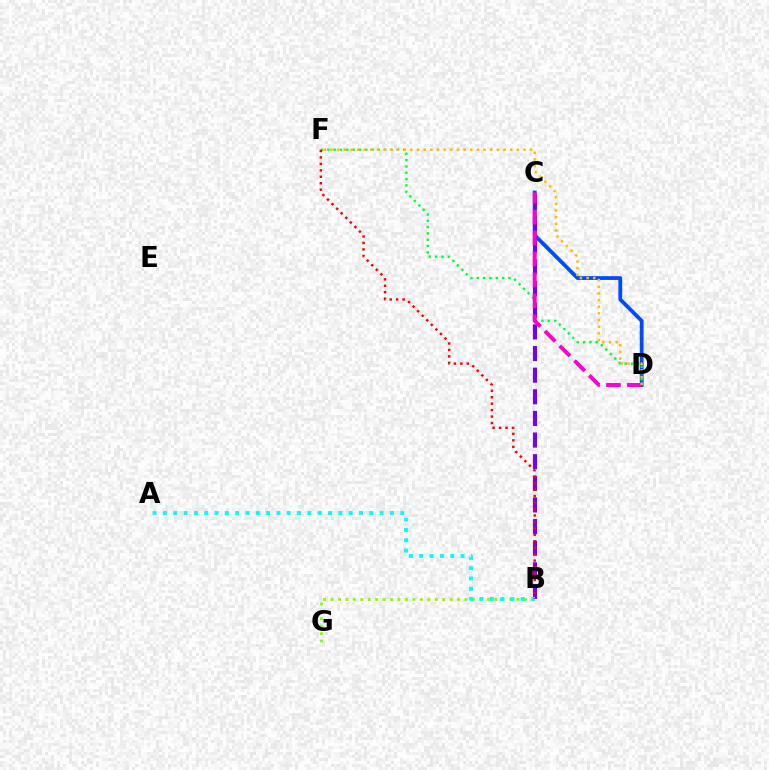{('C', 'D'): [{'color': '#004bff', 'line_style': 'solid', 'thickness': 2.74}, {'color': '#ff00cf', 'line_style': 'dashed', 'thickness': 2.84}], ('D', 'F'): [{'color': '#00ff39', 'line_style': 'dotted', 'thickness': 1.72}, {'color': '#ffbd00', 'line_style': 'dotted', 'thickness': 1.81}], ('B', 'C'): [{'color': '#7200ff', 'line_style': 'dashed', 'thickness': 2.94}], ('B', 'G'): [{'color': '#84ff00', 'line_style': 'dotted', 'thickness': 2.02}], ('A', 'B'): [{'color': '#00fff6', 'line_style': 'dotted', 'thickness': 2.8}], ('B', 'F'): [{'color': '#ff0000', 'line_style': 'dotted', 'thickness': 1.75}]}